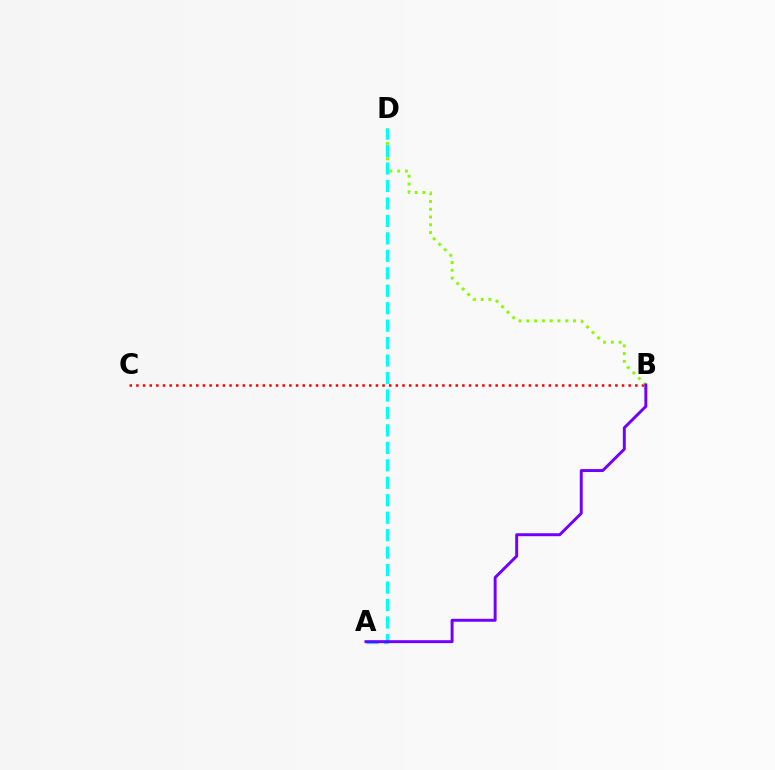{('B', 'C'): [{'color': '#ff0000', 'line_style': 'dotted', 'thickness': 1.81}], ('B', 'D'): [{'color': '#84ff00', 'line_style': 'dotted', 'thickness': 2.11}], ('A', 'D'): [{'color': '#00fff6', 'line_style': 'dashed', 'thickness': 2.37}], ('A', 'B'): [{'color': '#7200ff', 'line_style': 'solid', 'thickness': 2.12}]}